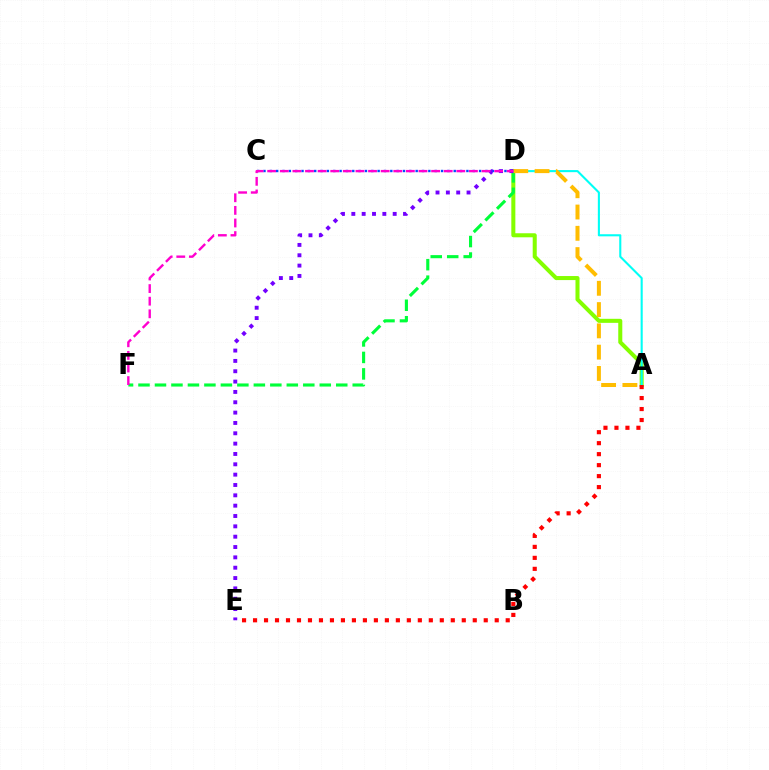{('C', 'D'): [{'color': '#004bff', 'line_style': 'dotted', 'thickness': 1.72}], ('A', 'D'): [{'color': '#84ff00', 'line_style': 'solid', 'thickness': 2.91}, {'color': '#00fff6', 'line_style': 'solid', 'thickness': 1.51}, {'color': '#ffbd00', 'line_style': 'dashed', 'thickness': 2.89}], ('D', 'F'): [{'color': '#00ff39', 'line_style': 'dashed', 'thickness': 2.24}, {'color': '#ff00cf', 'line_style': 'dashed', 'thickness': 1.71}], ('D', 'E'): [{'color': '#7200ff', 'line_style': 'dotted', 'thickness': 2.81}], ('A', 'E'): [{'color': '#ff0000', 'line_style': 'dotted', 'thickness': 2.98}]}